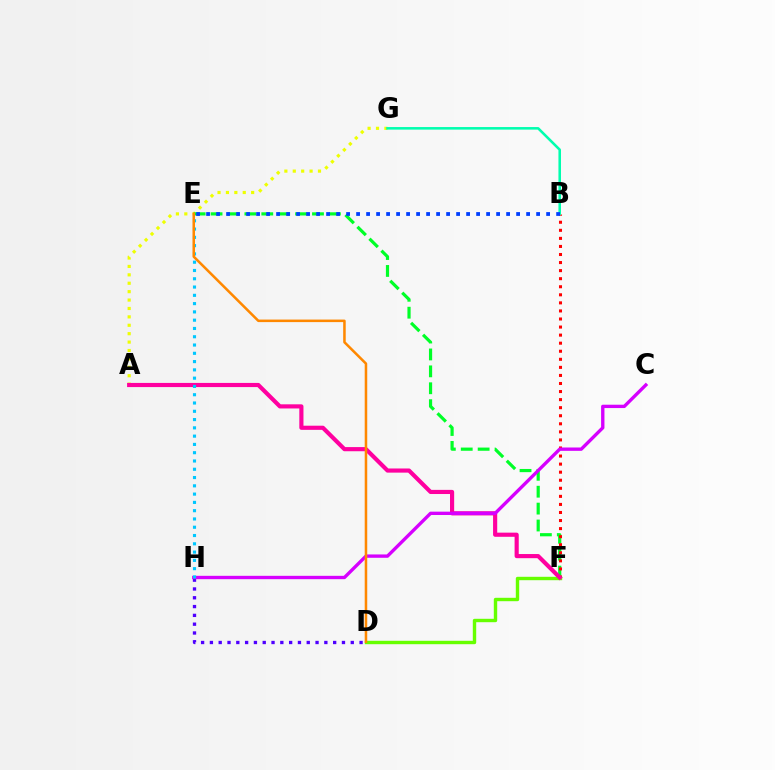{('A', 'G'): [{'color': '#eeff00', 'line_style': 'dotted', 'thickness': 2.28}], ('E', 'F'): [{'color': '#00ff27', 'line_style': 'dashed', 'thickness': 2.3}], ('D', 'H'): [{'color': '#4f00ff', 'line_style': 'dotted', 'thickness': 2.39}], ('B', 'F'): [{'color': '#ff0000', 'line_style': 'dotted', 'thickness': 2.19}], ('D', 'F'): [{'color': '#66ff00', 'line_style': 'solid', 'thickness': 2.45}], ('B', 'G'): [{'color': '#00ffaf', 'line_style': 'solid', 'thickness': 1.84}], ('A', 'F'): [{'color': '#ff00a0', 'line_style': 'solid', 'thickness': 2.99}], ('C', 'H'): [{'color': '#d600ff', 'line_style': 'solid', 'thickness': 2.41}], ('E', 'H'): [{'color': '#00c7ff', 'line_style': 'dotted', 'thickness': 2.25}], ('B', 'E'): [{'color': '#003fff', 'line_style': 'dotted', 'thickness': 2.72}], ('D', 'E'): [{'color': '#ff8800', 'line_style': 'solid', 'thickness': 1.82}]}